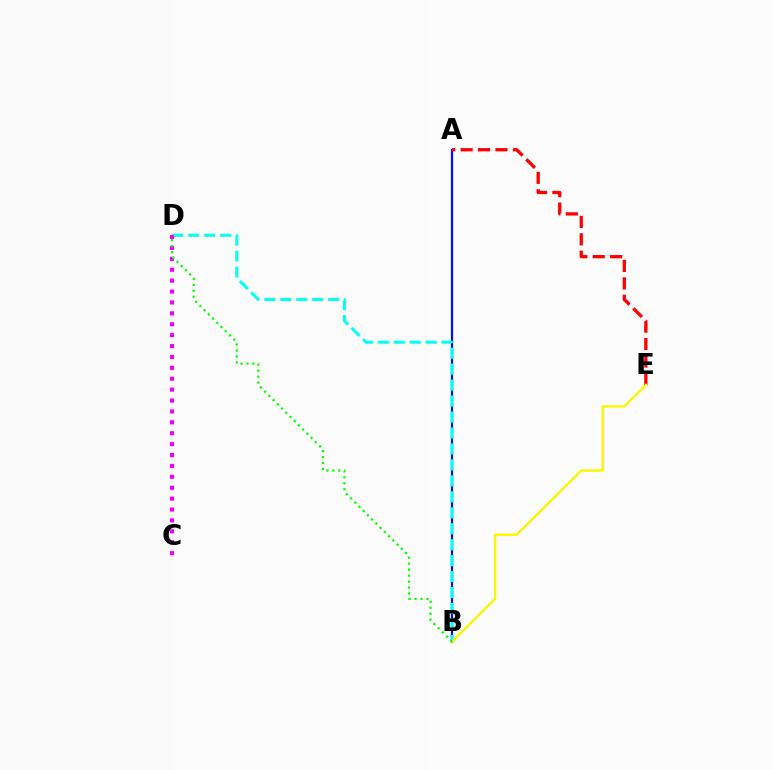{('A', 'B'): [{'color': '#0010ff', 'line_style': 'solid', 'thickness': 1.61}], ('B', 'D'): [{'color': '#00fff6', 'line_style': 'dashed', 'thickness': 2.17}, {'color': '#08ff00', 'line_style': 'dotted', 'thickness': 1.62}], ('A', 'E'): [{'color': '#ff0000', 'line_style': 'dashed', 'thickness': 2.37}], ('B', 'E'): [{'color': '#fcf500', 'line_style': 'solid', 'thickness': 1.71}], ('C', 'D'): [{'color': '#ee00ff', 'line_style': 'dotted', 'thickness': 2.96}]}